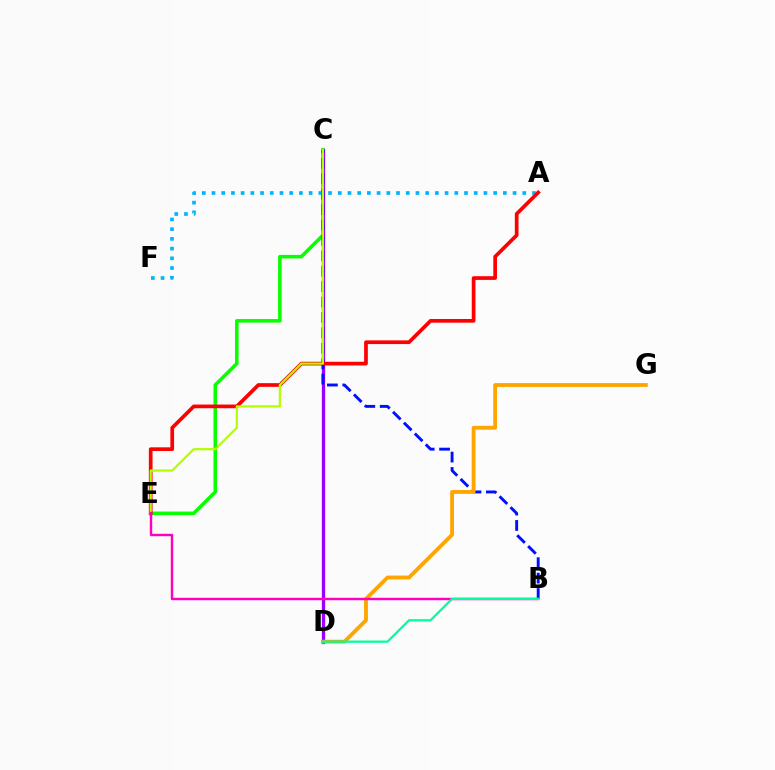{('A', 'F'): [{'color': '#00b5ff', 'line_style': 'dotted', 'thickness': 2.64}], ('C', 'E'): [{'color': '#08ff00', 'line_style': 'solid', 'thickness': 2.56}, {'color': '#b3ff00', 'line_style': 'solid', 'thickness': 1.6}], ('C', 'D'): [{'color': '#9b00ff', 'line_style': 'solid', 'thickness': 2.36}], ('B', 'C'): [{'color': '#0010ff', 'line_style': 'dashed', 'thickness': 2.09}], ('D', 'G'): [{'color': '#ffa500', 'line_style': 'solid', 'thickness': 2.76}], ('A', 'E'): [{'color': '#ff0000', 'line_style': 'solid', 'thickness': 2.66}], ('B', 'E'): [{'color': '#ff00bd', 'line_style': 'solid', 'thickness': 1.74}], ('B', 'D'): [{'color': '#00ff9d', 'line_style': 'solid', 'thickness': 1.62}]}